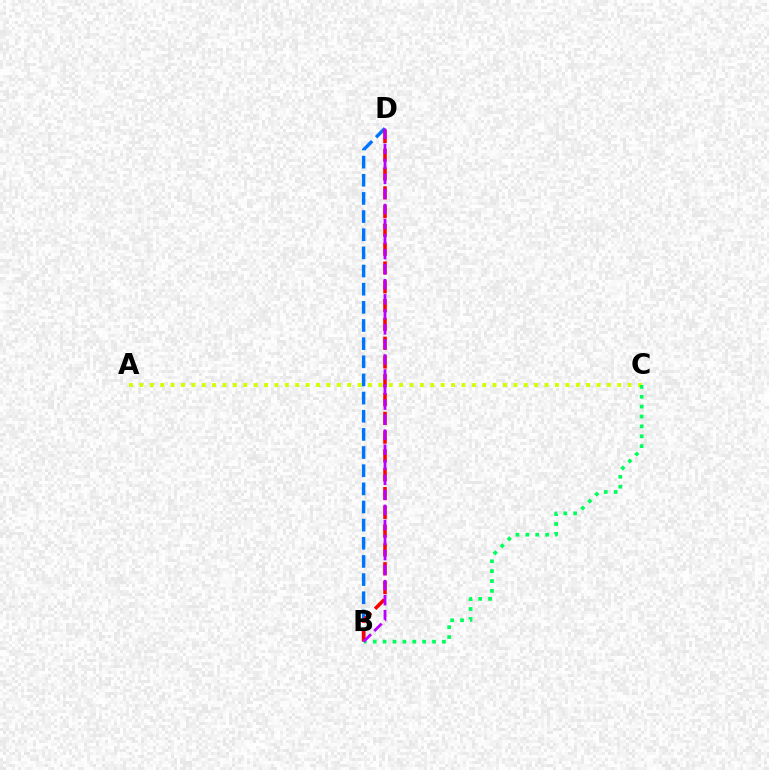{('A', 'C'): [{'color': '#d1ff00', 'line_style': 'dotted', 'thickness': 2.82}], ('B', 'D'): [{'color': '#0074ff', 'line_style': 'dashed', 'thickness': 2.47}, {'color': '#ff0000', 'line_style': 'dashed', 'thickness': 2.55}, {'color': '#b900ff', 'line_style': 'dashed', 'thickness': 2.04}], ('B', 'C'): [{'color': '#00ff5c', 'line_style': 'dotted', 'thickness': 2.68}]}